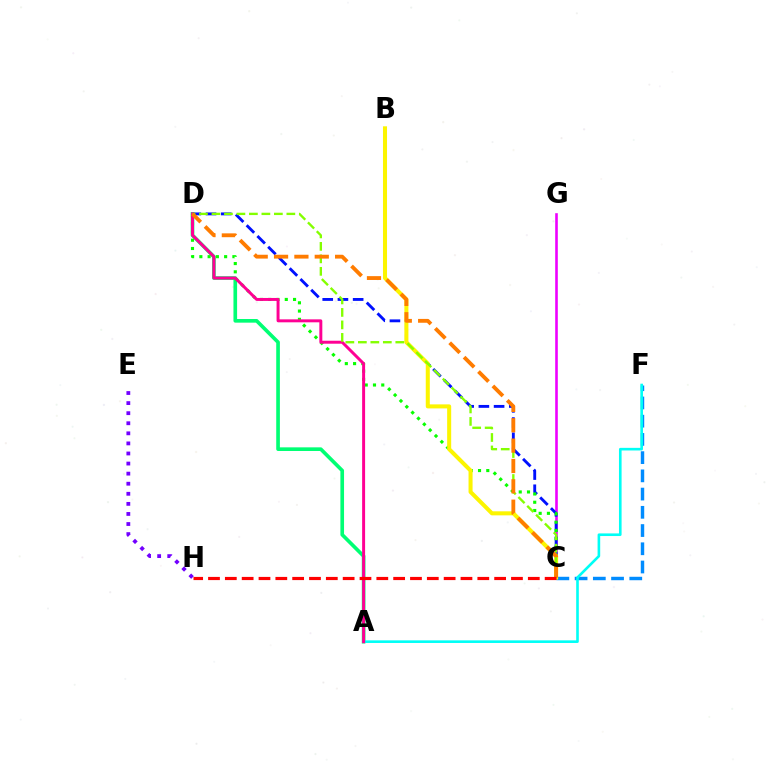{('C', 'G'): [{'color': '#ee00ff', 'line_style': 'solid', 'thickness': 1.88}], ('C', 'F'): [{'color': '#008cff', 'line_style': 'dashed', 'thickness': 2.48}], ('A', 'D'): [{'color': '#00ff74', 'line_style': 'solid', 'thickness': 2.63}, {'color': '#ff0094', 'line_style': 'solid', 'thickness': 2.14}], ('C', 'D'): [{'color': '#0010ff', 'line_style': 'dashed', 'thickness': 2.07}, {'color': '#08ff00', 'line_style': 'dotted', 'thickness': 2.24}, {'color': '#84ff00', 'line_style': 'dashed', 'thickness': 1.7}, {'color': '#ff7c00', 'line_style': 'dashed', 'thickness': 2.77}], ('A', 'F'): [{'color': '#00fff6', 'line_style': 'solid', 'thickness': 1.89}], ('B', 'C'): [{'color': '#fcf500', 'line_style': 'solid', 'thickness': 2.9}], ('C', 'H'): [{'color': '#ff0000', 'line_style': 'dashed', 'thickness': 2.29}], ('E', 'H'): [{'color': '#7200ff', 'line_style': 'dotted', 'thickness': 2.74}]}